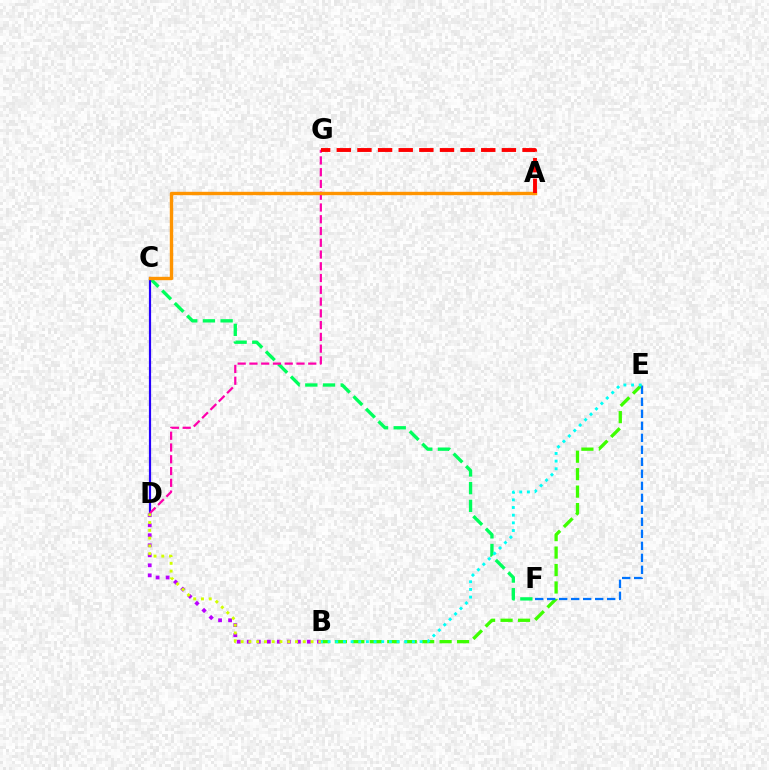{('B', 'D'): [{'color': '#b900ff', 'line_style': 'dotted', 'thickness': 2.72}, {'color': '#d1ff00', 'line_style': 'dotted', 'thickness': 2.11}], ('B', 'E'): [{'color': '#3dff00', 'line_style': 'dashed', 'thickness': 2.37}, {'color': '#00fff6', 'line_style': 'dotted', 'thickness': 2.08}], ('C', 'F'): [{'color': '#00ff5c', 'line_style': 'dashed', 'thickness': 2.4}], ('E', 'F'): [{'color': '#0074ff', 'line_style': 'dashed', 'thickness': 1.63}], ('C', 'D'): [{'color': '#2500ff', 'line_style': 'solid', 'thickness': 1.58}], ('D', 'G'): [{'color': '#ff00ac', 'line_style': 'dashed', 'thickness': 1.6}], ('A', 'C'): [{'color': '#ff9400', 'line_style': 'solid', 'thickness': 2.44}], ('A', 'G'): [{'color': '#ff0000', 'line_style': 'dashed', 'thickness': 2.8}]}